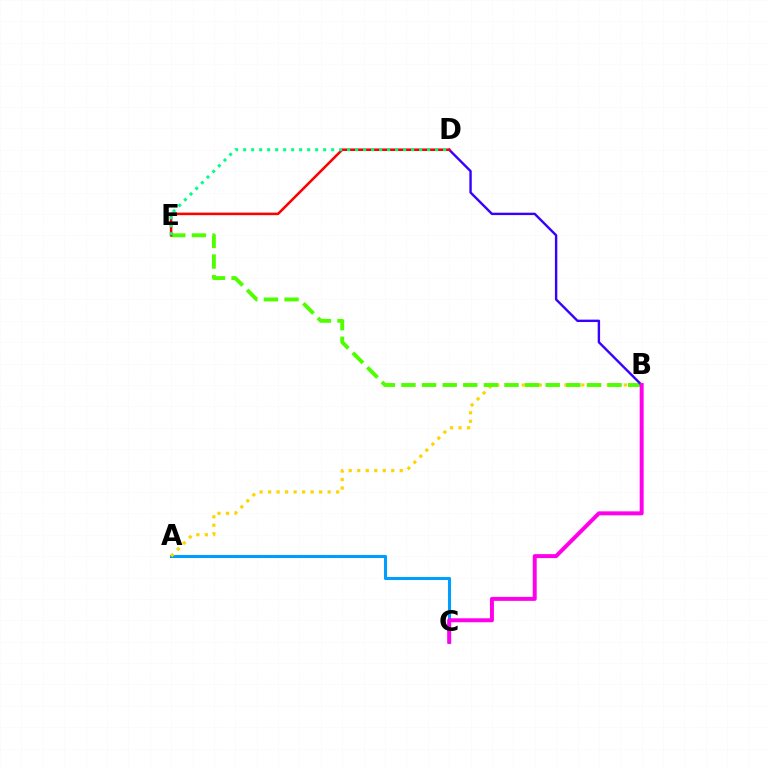{('A', 'C'): [{'color': '#009eff', 'line_style': 'solid', 'thickness': 2.21}], ('A', 'B'): [{'color': '#ffd500', 'line_style': 'dotted', 'thickness': 2.31}], ('B', 'E'): [{'color': '#4fff00', 'line_style': 'dashed', 'thickness': 2.8}], ('B', 'D'): [{'color': '#3700ff', 'line_style': 'solid', 'thickness': 1.73}], ('B', 'C'): [{'color': '#ff00ed', 'line_style': 'solid', 'thickness': 2.86}], ('D', 'E'): [{'color': '#ff0000', 'line_style': 'solid', 'thickness': 1.84}, {'color': '#00ff86', 'line_style': 'dotted', 'thickness': 2.17}]}